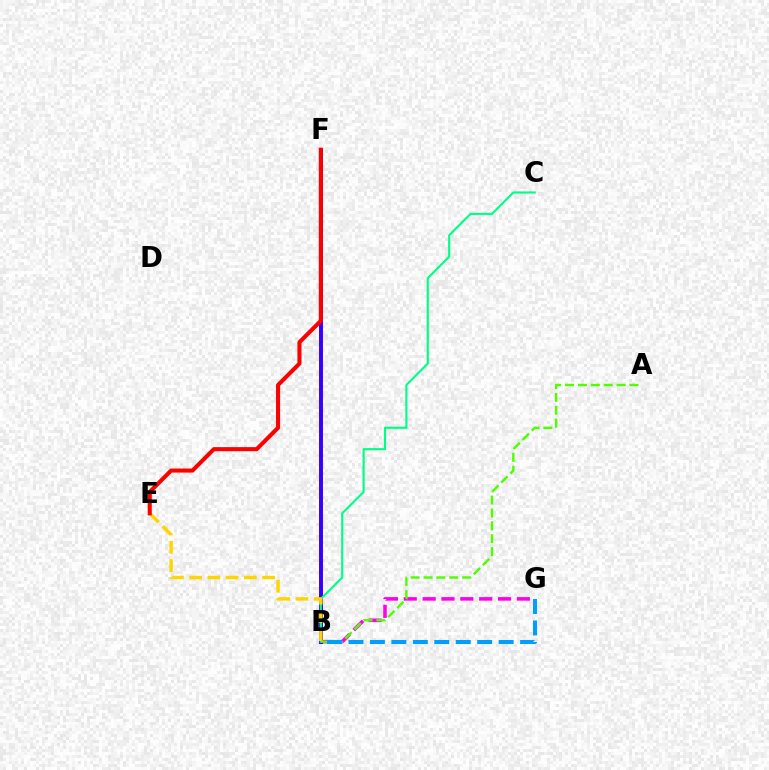{('B', 'G'): [{'color': '#ff00ed', 'line_style': 'dashed', 'thickness': 2.56}, {'color': '#009eff', 'line_style': 'dashed', 'thickness': 2.91}], ('B', 'F'): [{'color': '#3700ff', 'line_style': 'solid', 'thickness': 2.84}], ('A', 'B'): [{'color': '#4fff00', 'line_style': 'dashed', 'thickness': 1.75}], ('B', 'C'): [{'color': '#00ff86', 'line_style': 'solid', 'thickness': 1.54}], ('B', 'E'): [{'color': '#ffd500', 'line_style': 'dashed', 'thickness': 2.48}], ('E', 'F'): [{'color': '#ff0000', 'line_style': 'solid', 'thickness': 2.94}]}